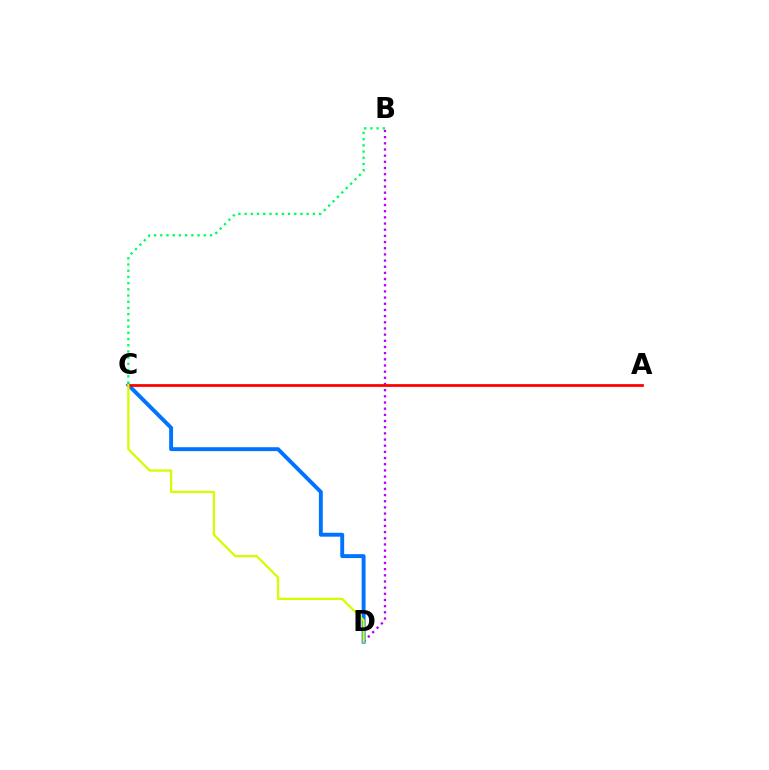{('B', 'D'): [{'color': '#b900ff', 'line_style': 'dotted', 'thickness': 1.68}], ('C', 'D'): [{'color': '#0074ff', 'line_style': 'solid', 'thickness': 2.82}, {'color': '#d1ff00', 'line_style': 'solid', 'thickness': 1.65}], ('B', 'C'): [{'color': '#00ff5c', 'line_style': 'dotted', 'thickness': 1.69}], ('A', 'C'): [{'color': '#ff0000', 'line_style': 'solid', 'thickness': 1.98}]}